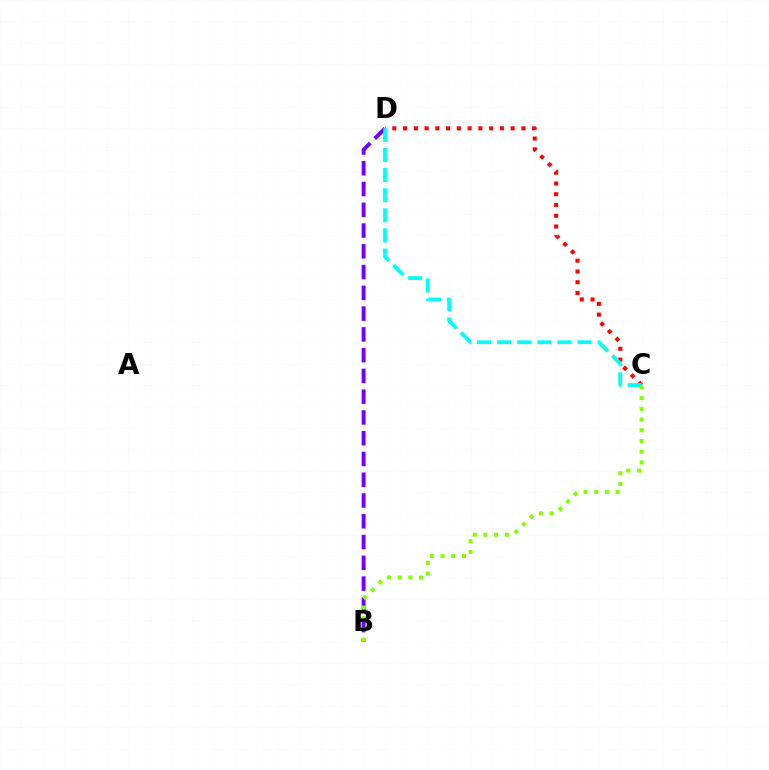{('C', 'D'): [{'color': '#ff0000', 'line_style': 'dotted', 'thickness': 2.92}, {'color': '#00fff6', 'line_style': 'dashed', 'thickness': 2.73}], ('B', 'D'): [{'color': '#7200ff', 'line_style': 'dashed', 'thickness': 2.82}], ('B', 'C'): [{'color': '#84ff00', 'line_style': 'dotted', 'thickness': 2.91}]}